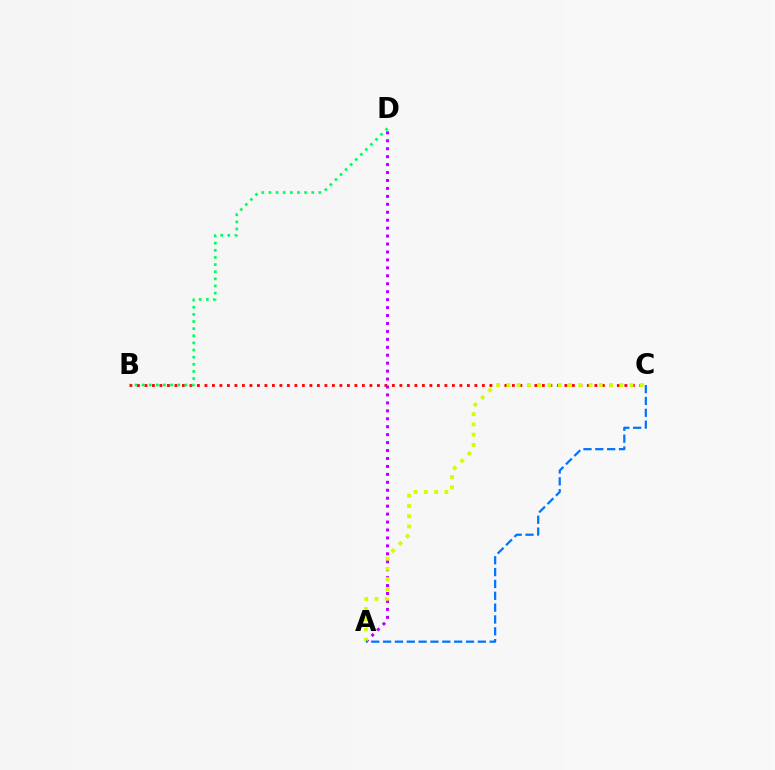{('B', 'C'): [{'color': '#ff0000', 'line_style': 'dotted', 'thickness': 2.04}], ('A', 'D'): [{'color': '#b900ff', 'line_style': 'dotted', 'thickness': 2.16}], ('A', 'C'): [{'color': '#d1ff00', 'line_style': 'dotted', 'thickness': 2.79}, {'color': '#0074ff', 'line_style': 'dashed', 'thickness': 1.61}], ('B', 'D'): [{'color': '#00ff5c', 'line_style': 'dotted', 'thickness': 1.94}]}